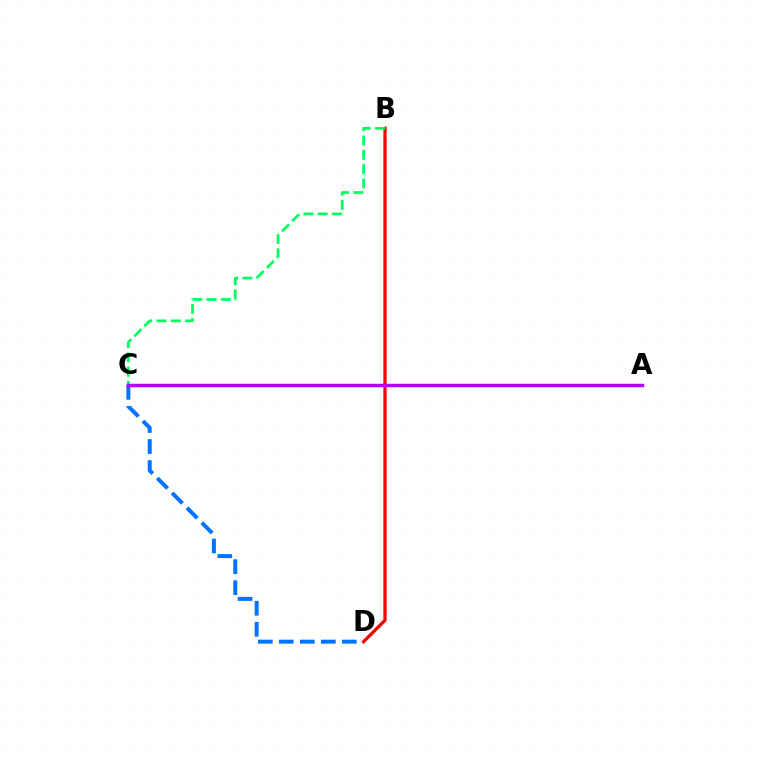{('C', 'D'): [{'color': '#0074ff', 'line_style': 'dashed', 'thickness': 2.85}], ('B', 'D'): [{'color': '#ff0000', 'line_style': 'solid', 'thickness': 2.35}], ('B', 'C'): [{'color': '#00ff5c', 'line_style': 'dashed', 'thickness': 1.94}], ('A', 'C'): [{'color': '#d1ff00', 'line_style': 'solid', 'thickness': 1.86}, {'color': '#b900ff', 'line_style': 'solid', 'thickness': 2.49}]}